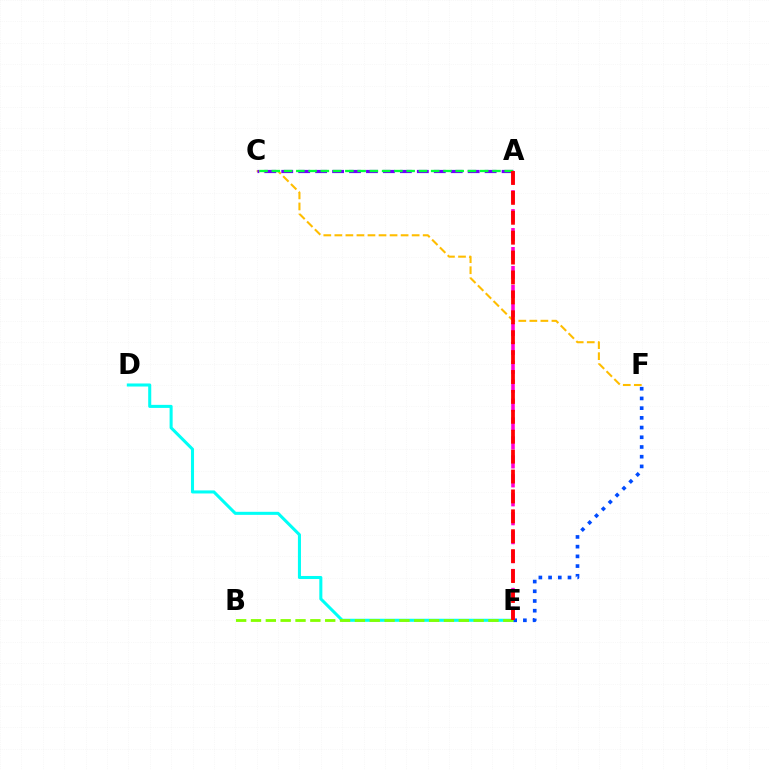{('D', 'E'): [{'color': '#00fff6', 'line_style': 'solid', 'thickness': 2.2}], ('E', 'F'): [{'color': '#004bff', 'line_style': 'dotted', 'thickness': 2.64}], ('C', 'F'): [{'color': '#ffbd00', 'line_style': 'dashed', 'thickness': 1.5}], ('A', 'E'): [{'color': '#ff00cf', 'line_style': 'dashed', 'thickness': 2.57}, {'color': '#ff0000', 'line_style': 'dashed', 'thickness': 2.7}], ('A', 'C'): [{'color': '#7200ff', 'line_style': 'dashed', 'thickness': 2.3}, {'color': '#00ff39', 'line_style': 'dashed', 'thickness': 1.67}], ('B', 'E'): [{'color': '#84ff00', 'line_style': 'dashed', 'thickness': 2.02}]}